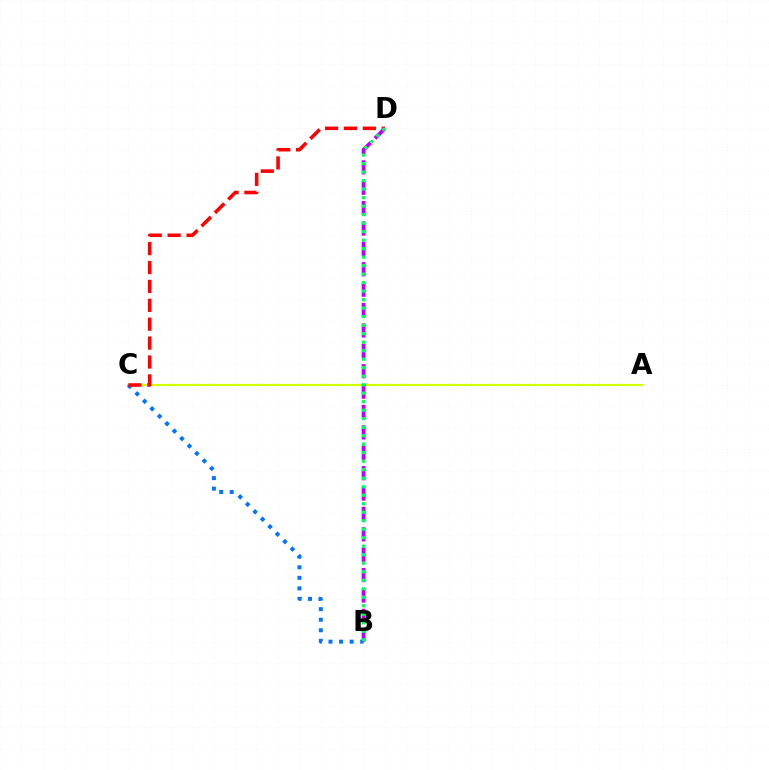{('A', 'C'): [{'color': '#d1ff00', 'line_style': 'solid', 'thickness': 1.56}], ('B', 'C'): [{'color': '#0074ff', 'line_style': 'dotted', 'thickness': 2.87}], ('C', 'D'): [{'color': '#ff0000', 'line_style': 'dashed', 'thickness': 2.57}], ('B', 'D'): [{'color': '#b900ff', 'line_style': 'dashed', 'thickness': 2.77}, {'color': '#00ff5c', 'line_style': 'dotted', 'thickness': 2.31}]}